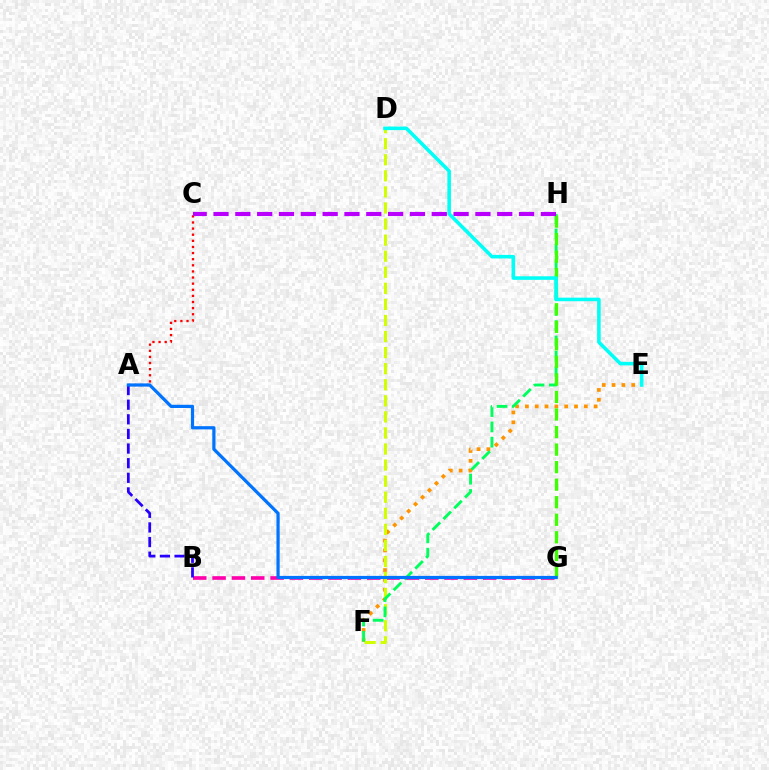{('E', 'F'): [{'color': '#ff9400', 'line_style': 'dotted', 'thickness': 2.67}], ('A', 'C'): [{'color': '#ff0000', 'line_style': 'dotted', 'thickness': 1.66}], ('B', 'G'): [{'color': '#ff00ac', 'line_style': 'dashed', 'thickness': 2.63}], ('D', 'F'): [{'color': '#d1ff00', 'line_style': 'dashed', 'thickness': 2.18}], ('F', 'H'): [{'color': '#00ff5c', 'line_style': 'dashed', 'thickness': 2.08}], ('G', 'H'): [{'color': '#3dff00', 'line_style': 'dashed', 'thickness': 2.38}], ('A', 'B'): [{'color': '#2500ff', 'line_style': 'dashed', 'thickness': 1.99}], ('A', 'G'): [{'color': '#0074ff', 'line_style': 'solid', 'thickness': 2.31}], ('C', 'H'): [{'color': '#b900ff', 'line_style': 'dashed', 'thickness': 2.96}], ('D', 'E'): [{'color': '#00fff6', 'line_style': 'solid', 'thickness': 2.57}]}